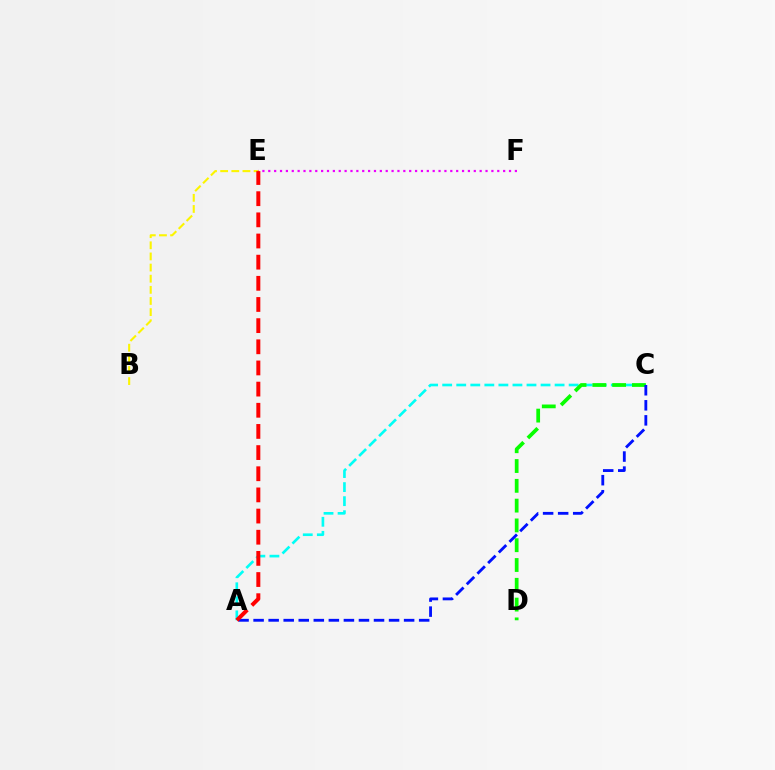{('A', 'C'): [{'color': '#00fff6', 'line_style': 'dashed', 'thickness': 1.91}, {'color': '#0010ff', 'line_style': 'dashed', 'thickness': 2.04}], ('E', 'F'): [{'color': '#ee00ff', 'line_style': 'dotted', 'thickness': 1.6}], ('B', 'E'): [{'color': '#fcf500', 'line_style': 'dashed', 'thickness': 1.51}], ('C', 'D'): [{'color': '#08ff00', 'line_style': 'dashed', 'thickness': 2.69}], ('A', 'E'): [{'color': '#ff0000', 'line_style': 'dashed', 'thickness': 2.87}]}